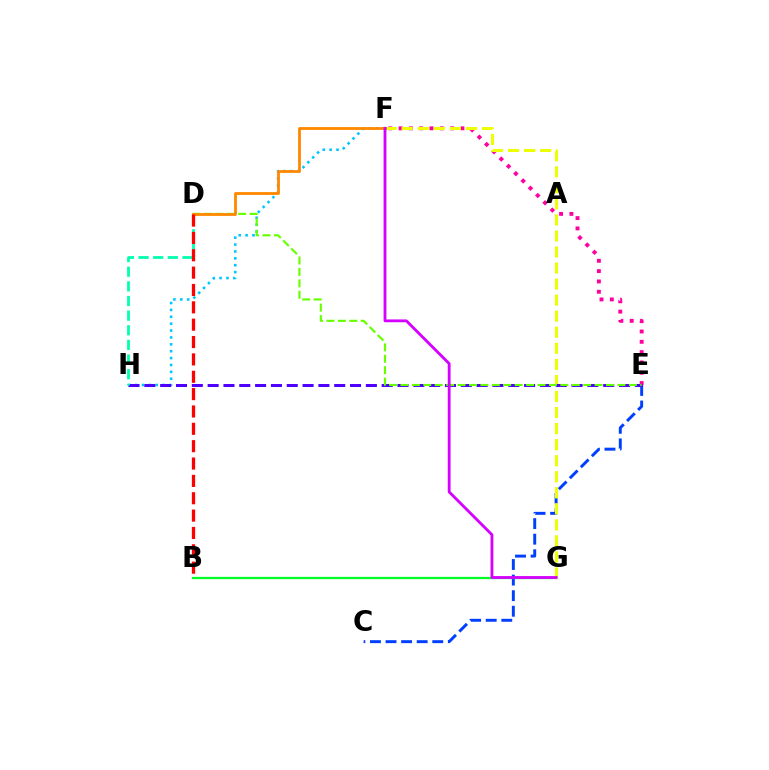{('C', 'E'): [{'color': '#003fff', 'line_style': 'dashed', 'thickness': 2.12}], ('E', 'F'): [{'color': '#ff00a0', 'line_style': 'dotted', 'thickness': 2.8}], ('F', 'H'): [{'color': '#00c7ff', 'line_style': 'dotted', 'thickness': 1.87}], ('F', 'G'): [{'color': '#eeff00', 'line_style': 'dashed', 'thickness': 2.18}, {'color': '#d600ff', 'line_style': 'solid', 'thickness': 2.04}], ('E', 'H'): [{'color': '#4f00ff', 'line_style': 'dashed', 'thickness': 2.15}], ('D', 'H'): [{'color': '#00ffaf', 'line_style': 'dashed', 'thickness': 1.99}], ('B', 'G'): [{'color': '#00ff27', 'line_style': 'solid', 'thickness': 1.63}], ('D', 'E'): [{'color': '#66ff00', 'line_style': 'dashed', 'thickness': 1.55}], ('D', 'F'): [{'color': '#ff8800', 'line_style': 'solid', 'thickness': 2.02}], ('B', 'D'): [{'color': '#ff0000', 'line_style': 'dashed', 'thickness': 2.36}]}